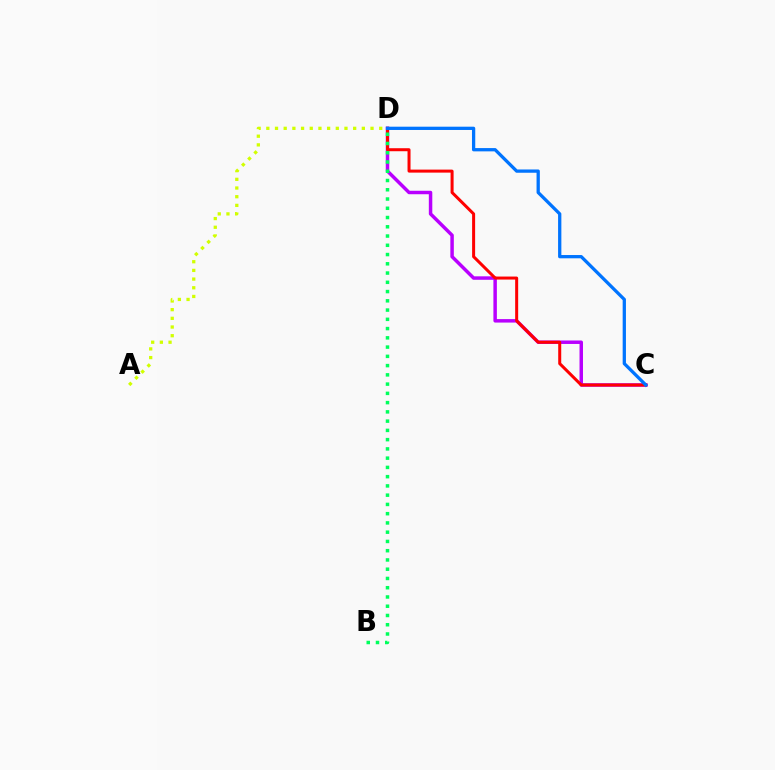{('C', 'D'): [{'color': '#b900ff', 'line_style': 'solid', 'thickness': 2.5}, {'color': '#ff0000', 'line_style': 'solid', 'thickness': 2.17}, {'color': '#0074ff', 'line_style': 'solid', 'thickness': 2.36}], ('B', 'D'): [{'color': '#00ff5c', 'line_style': 'dotted', 'thickness': 2.51}], ('A', 'D'): [{'color': '#d1ff00', 'line_style': 'dotted', 'thickness': 2.36}]}